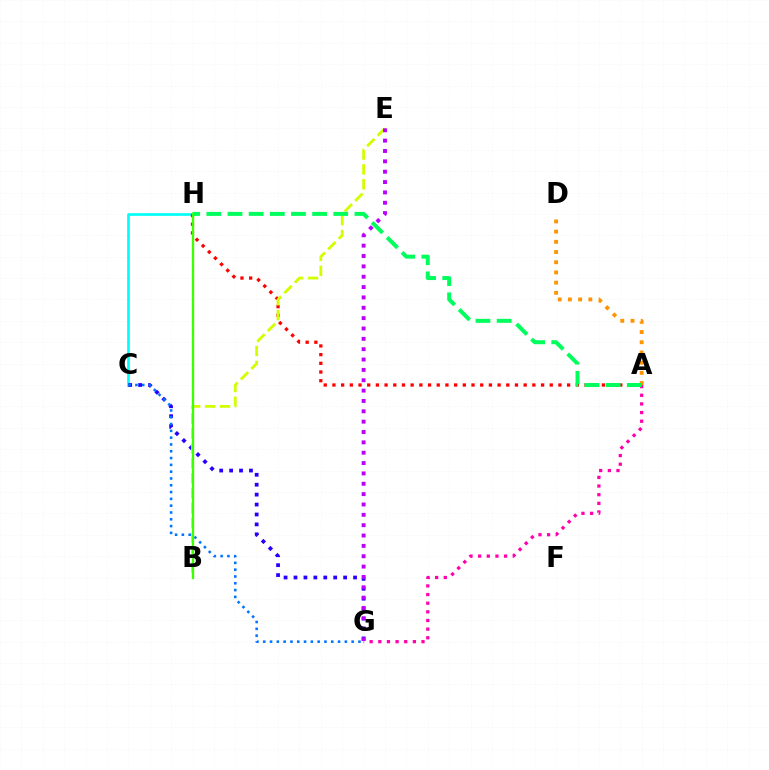{('C', 'H'): [{'color': '#00fff6', 'line_style': 'solid', 'thickness': 1.94}], ('A', 'H'): [{'color': '#ff0000', 'line_style': 'dotted', 'thickness': 2.36}, {'color': '#00ff5c', 'line_style': 'dashed', 'thickness': 2.87}], ('C', 'G'): [{'color': '#2500ff', 'line_style': 'dotted', 'thickness': 2.7}, {'color': '#0074ff', 'line_style': 'dotted', 'thickness': 1.85}], ('B', 'E'): [{'color': '#d1ff00', 'line_style': 'dashed', 'thickness': 2.02}], ('E', 'G'): [{'color': '#b900ff', 'line_style': 'dotted', 'thickness': 2.81}], ('A', 'G'): [{'color': '#ff00ac', 'line_style': 'dotted', 'thickness': 2.35}], ('A', 'D'): [{'color': '#ff9400', 'line_style': 'dotted', 'thickness': 2.77}], ('B', 'H'): [{'color': '#3dff00', 'line_style': 'solid', 'thickness': 1.67}]}